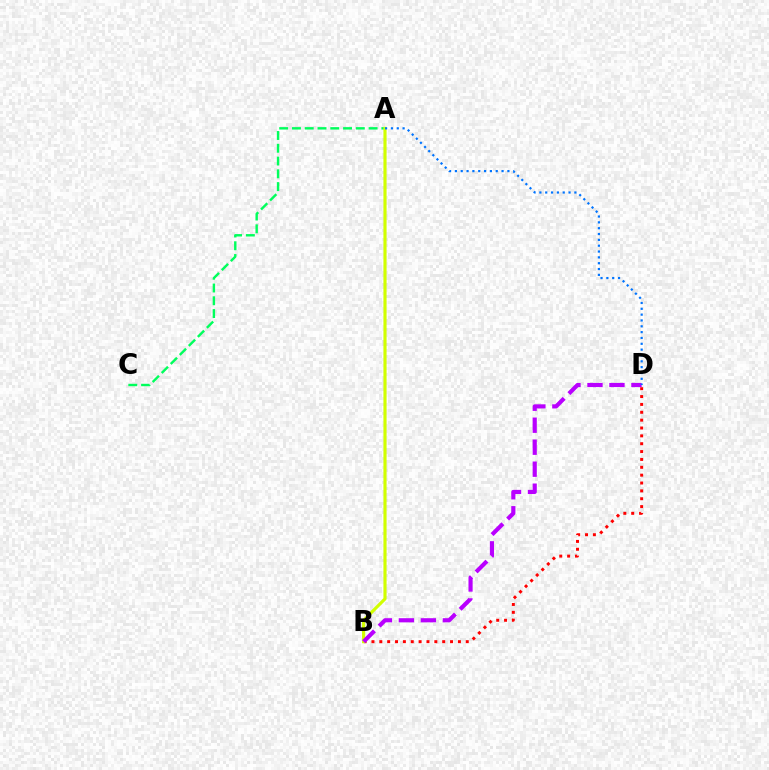{('B', 'D'): [{'color': '#ff0000', 'line_style': 'dotted', 'thickness': 2.14}, {'color': '#b900ff', 'line_style': 'dashed', 'thickness': 2.99}], ('A', 'C'): [{'color': '#00ff5c', 'line_style': 'dashed', 'thickness': 1.74}], ('A', 'B'): [{'color': '#d1ff00', 'line_style': 'solid', 'thickness': 2.27}], ('A', 'D'): [{'color': '#0074ff', 'line_style': 'dotted', 'thickness': 1.59}]}